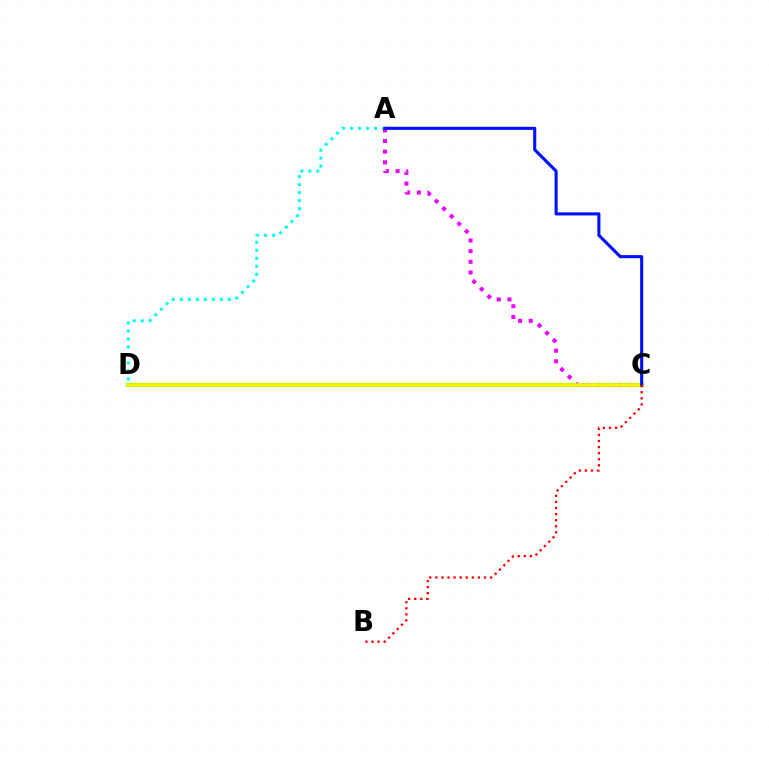{('A', 'D'): [{'color': '#00fff6', 'line_style': 'dotted', 'thickness': 2.17}], ('C', 'D'): [{'color': '#08ff00', 'line_style': 'solid', 'thickness': 2.98}, {'color': '#fcf500', 'line_style': 'solid', 'thickness': 2.61}], ('A', 'C'): [{'color': '#ee00ff', 'line_style': 'dotted', 'thickness': 2.9}, {'color': '#0010ff', 'line_style': 'solid', 'thickness': 2.22}], ('B', 'C'): [{'color': '#ff0000', 'line_style': 'dotted', 'thickness': 1.65}]}